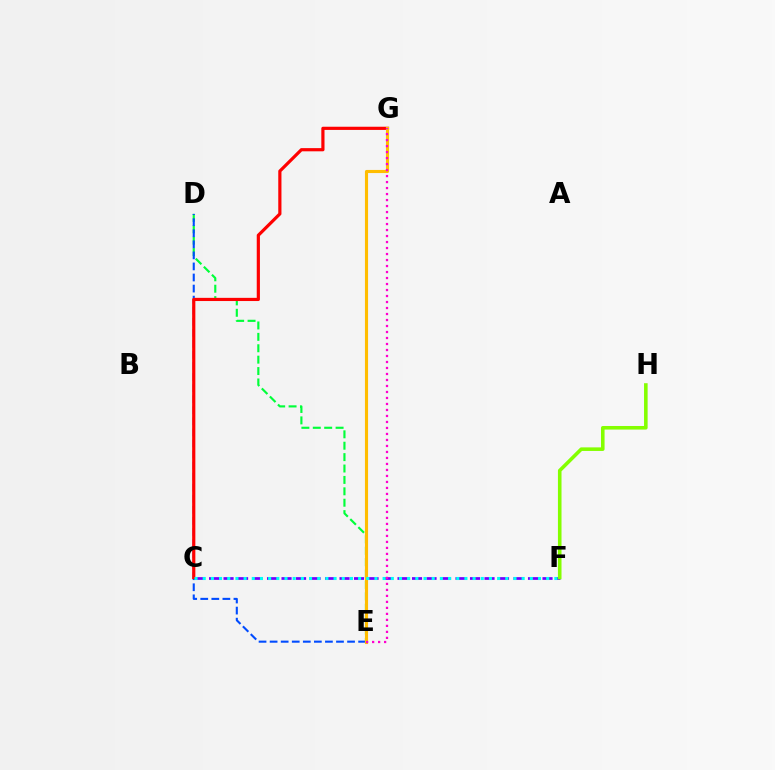{('D', 'E'): [{'color': '#00ff39', 'line_style': 'dashed', 'thickness': 1.55}, {'color': '#004bff', 'line_style': 'dashed', 'thickness': 1.5}], ('C', 'F'): [{'color': '#7200ff', 'line_style': 'dashed', 'thickness': 1.97}, {'color': '#00fff6', 'line_style': 'dotted', 'thickness': 2.22}], ('C', 'G'): [{'color': '#ff0000', 'line_style': 'solid', 'thickness': 2.29}], ('E', 'G'): [{'color': '#ffbd00', 'line_style': 'solid', 'thickness': 2.24}, {'color': '#ff00cf', 'line_style': 'dotted', 'thickness': 1.63}], ('F', 'H'): [{'color': '#84ff00', 'line_style': 'solid', 'thickness': 2.58}]}